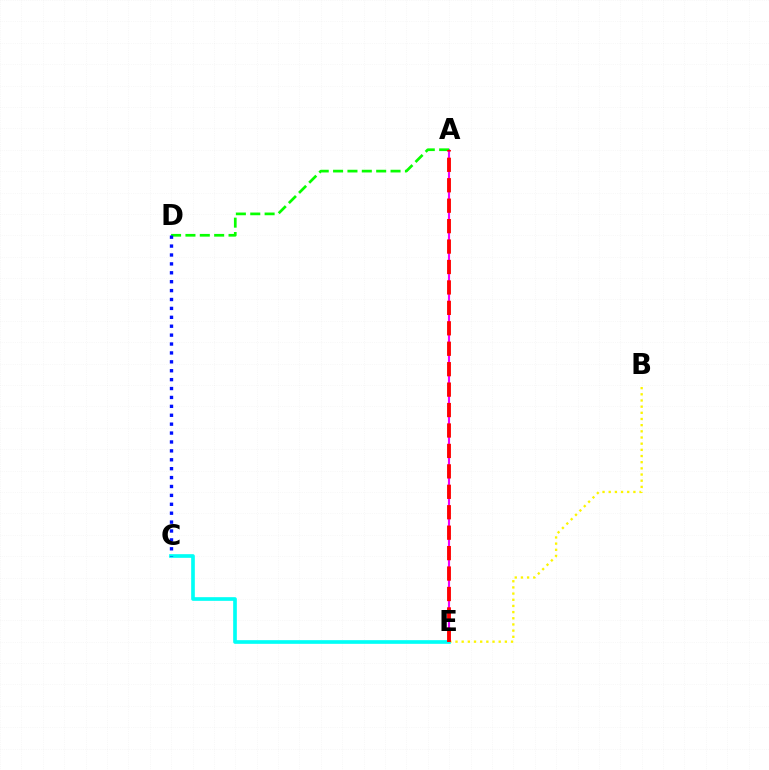{('B', 'E'): [{'color': '#fcf500', 'line_style': 'dotted', 'thickness': 1.68}], ('A', 'E'): [{'color': '#ee00ff', 'line_style': 'solid', 'thickness': 1.54}, {'color': '#ff0000', 'line_style': 'dashed', 'thickness': 2.78}], ('C', 'E'): [{'color': '#00fff6', 'line_style': 'solid', 'thickness': 2.64}], ('A', 'D'): [{'color': '#08ff00', 'line_style': 'dashed', 'thickness': 1.95}], ('C', 'D'): [{'color': '#0010ff', 'line_style': 'dotted', 'thickness': 2.42}]}